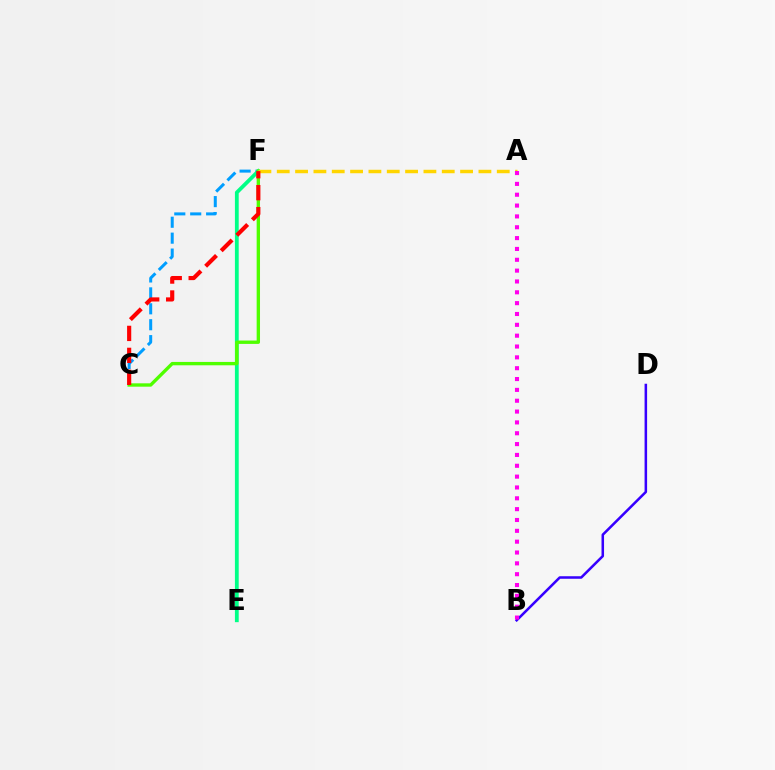{('C', 'F'): [{'color': '#009eff', 'line_style': 'dashed', 'thickness': 2.16}, {'color': '#4fff00', 'line_style': 'solid', 'thickness': 2.42}, {'color': '#ff0000', 'line_style': 'dashed', 'thickness': 2.98}], ('E', 'F'): [{'color': '#00ff86', 'line_style': 'solid', 'thickness': 2.73}], ('A', 'F'): [{'color': '#ffd500', 'line_style': 'dashed', 'thickness': 2.49}], ('B', 'D'): [{'color': '#3700ff', 'line_style': 'solid', 'thickness': 1.83}], ('A', 'B'): [{'color': '#ff00ed', 'line_style': 'dotted', 'thickness': 2.95}]}